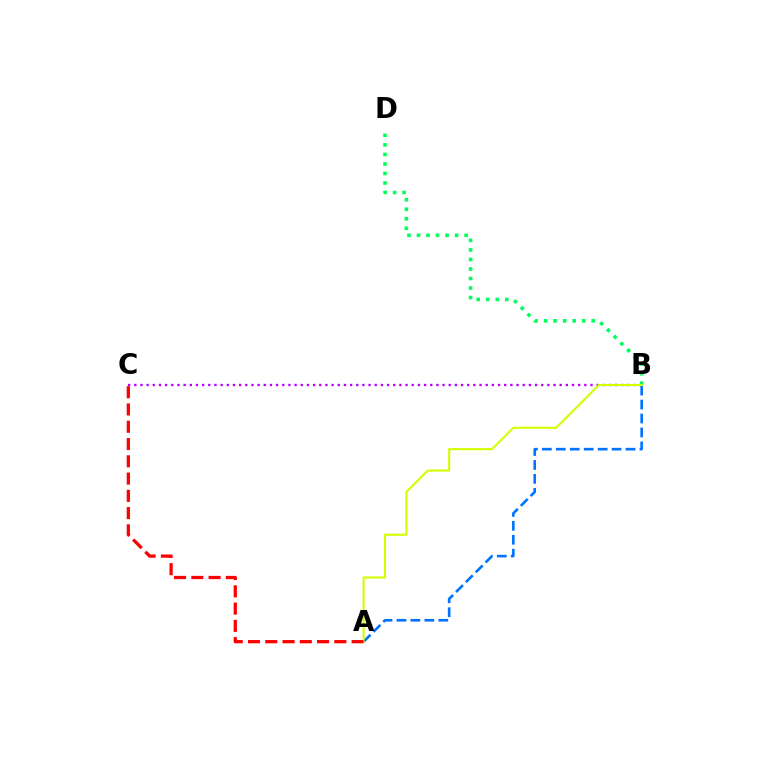{('B', 'D'): [{'color': '#00ff5c', 'line_style': 'dotted', 'thickness': 2.59}], ('A', 'B'): [{'color': '#0074ff', 'line_style': 'dashed', 'thickness': 1.89}, {'color': '#d1ff00', 'line_style': 'solid', 'thickness': 1.51}], ('B', 'C'): [{'color': '#b900ff', 'line_style': 'dotted', 'thickness': 1.68}], ('A', 'C'): [{'color': '#ff0000', 'line_style': 'dashed', 'thickness': 2.35}]}